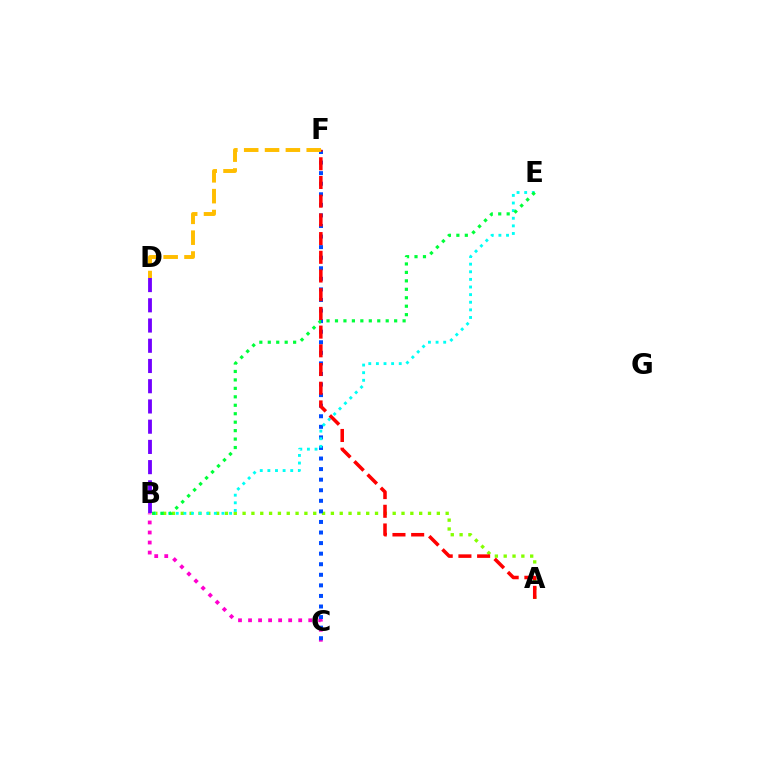{('A', 'B'): [{'color': '#84ff00', 'line_style': 'dotted', 'thickness': 2.4}], ('B', 'C'): [{'color': '#ff00cf', 'line_style': 'dotted', 'thickness': 2.73}], ('B', 'D'): [{'color': '#7200ff', 'line_style': 'dashed', 'thickness': 2.75}], ('C', 'F'): [{'color': '#004bff', 'line_style': 'dotted', 'thickness': 2.87}], ('B', 'E'): [{'color': '#00fff6', 'line_style': 'dotted', 'thickness': 2.07}, {'color': '#00ff39', 'line_style': 'dotted', 'thickness': 2.3}], ('A', 'F'): [{'color': '#ff0000', 'line_style': 'dashed', 'thickness': 2.54}], ('D', 'F'): [{'color': '#ffbd00', 'line_style': 'dashed', 'thickness': 2.83}]}